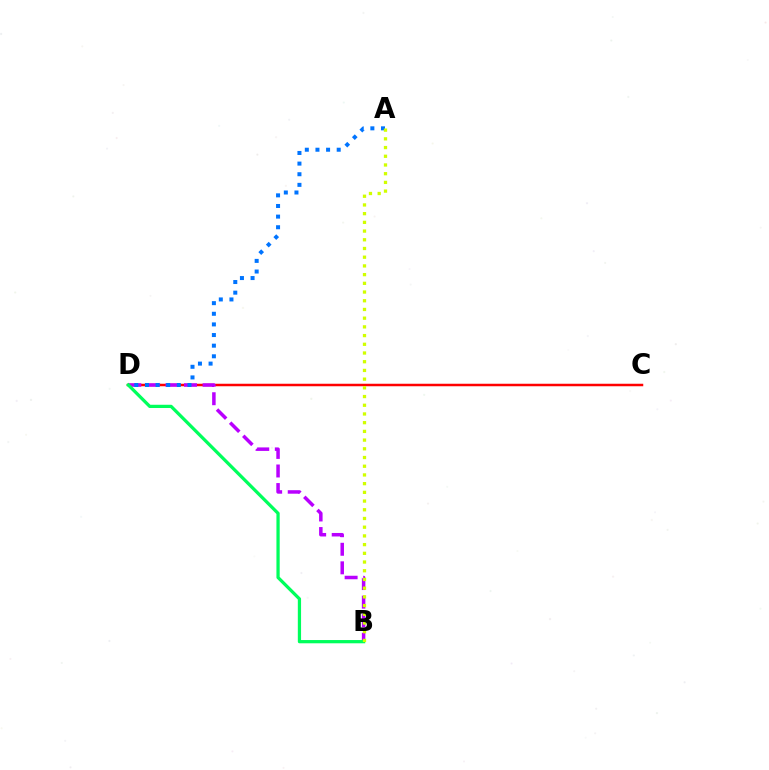{('C', 'D'): [{'color': '#ff0000', 'line_style': 'solid', 'thickness': 1.8}], ('B', 'D'): [{'color': '#b900ff', 'line_style': 'dashed', 'thickness': 2.52}, {'color': '#00ff5c', 'line_style': 'solid', 'thickness': 2.34}], ('A', 'D'): [{'color': '#0074ff', 'line_style': 'dotted', 'thickness': 2.89}], ('A', 'B'): [{'color': '#d1ff00', 'line_style': 'dotted', 'thickness': 2.37}]}